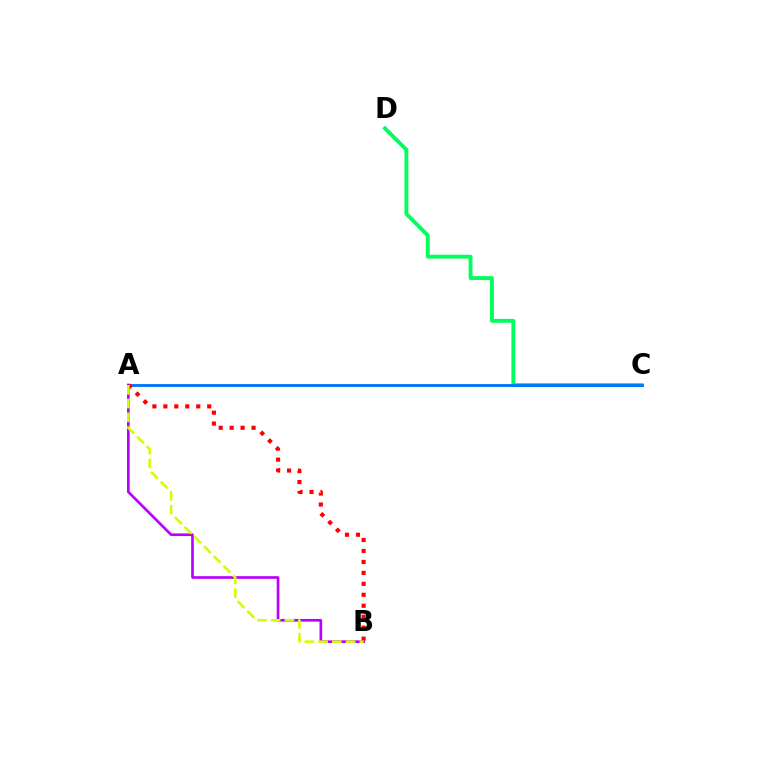{('C', 'D'): [{'color': '#00ff5c', 'line_style': 'solid', 'thickness': 2.78}], ('A', 'C'): [{'color': '#0074ff', 'line_style': 'solid', 'thickness': 2.05}], ('A', 'B'): [{'color': '#b900ff', 'line_style': 'solid', 'thickness': 1.92}, {'color': '#ff0000', 'line_style': 'dotted', 'thickness': 2.98}, {'color': '#d1ff00', 'line_style': 'dashed', 'thickness': 1.87}]}